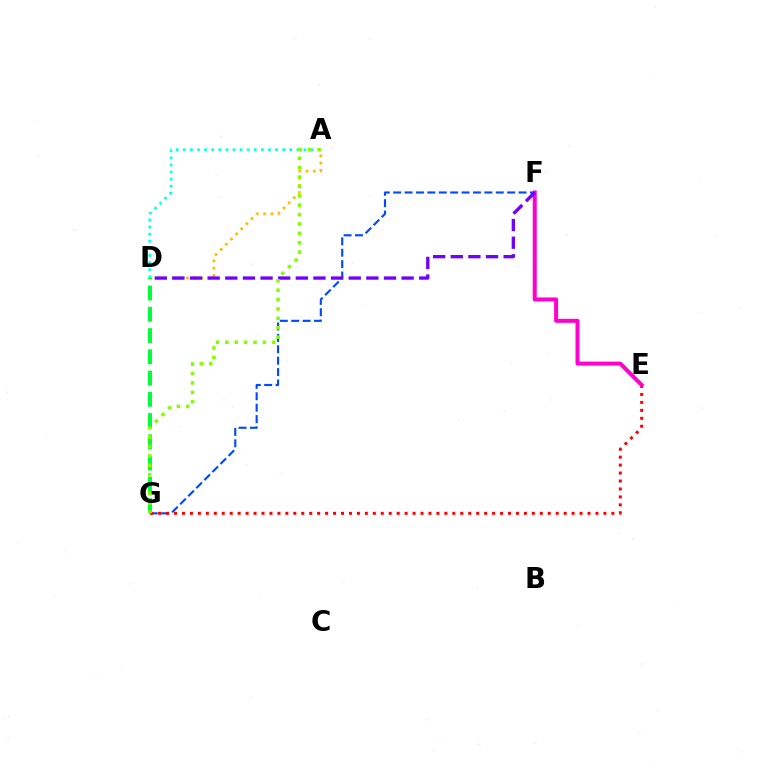{('F', 'G'): [{'color': '#004bff', 'line_style': 'dashed', 'thickness': 1.55}], ('A', 'D'): [{'color': '#ffbd00', 'line_style': 'dotted', 'thickness': 1.97}, {'color': '#00fff6', 'line_style': 'dotted', 'thickness': 1.93}], ('E', 'G'): [{'color': '#ff0000', 'line_style': 'dotted', 'thickness': 2.16}], ('D', 'G'): [{'color': '#00ff39', 'line_style': 'dashed', 'thickness': 2.89}], ('E', 'F'): [{'color': '#ff00cf', 'line_style': 'solid', 'thickness': 2.88}], ('D', 'F'): [{'color': '#7200ff', 'line_style': 'dashed', 'thickness': 2.4}], ('A', 'G'): [{'color': '#84ff00', 'line_style': 'dotted', 'thickness': 2.55}]}